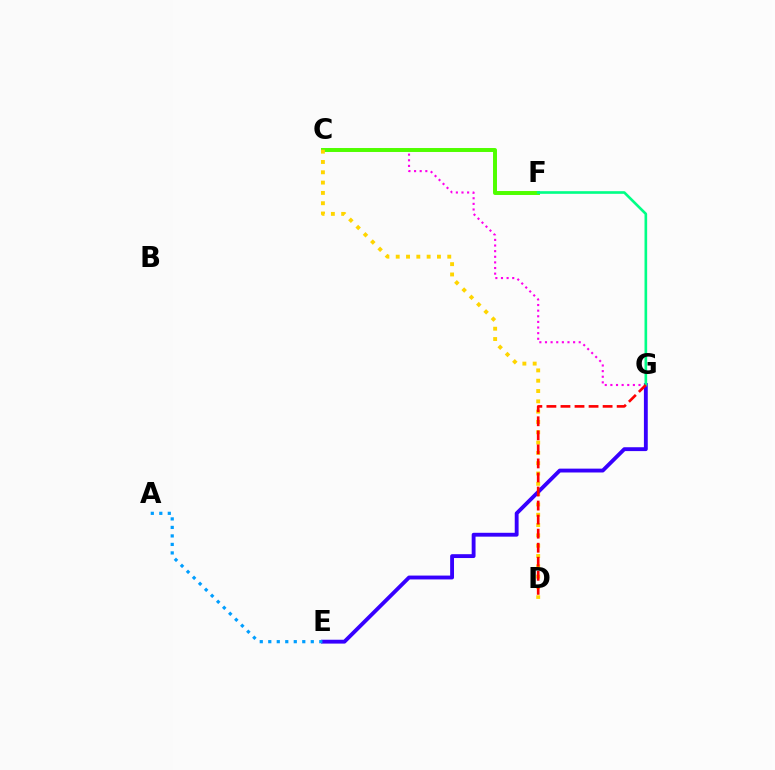{('C', 'G'): [{'color': '#ff00ed', 'line_style': 'dotted', 'thickness': 1.53}], ('C', 'F'): [{'color': '#4fff00', 'line_style': 'solid', 'thickness': 2.85}], ('C', 'D'): [{'color': '#ffd500', 'line_style': 'dotted', 'thickness': 2.8}], ('E', 'G'): [{'color': '#3700ff', 'line_style': 'solid', 'thickness': 2.78}], ('F', 'G'): [{'color': '#00ff86', 'line_style': 'solid', 'thickness': 1.9}], ('D', 'G'): [{'color': '#ff0000', 'line_style': 'dashed', 'thickness': 1.91}], ('A', 'E'): [{'color': '#009eff', 'line_style': 'dotted', 'thickness': 2.31}]}